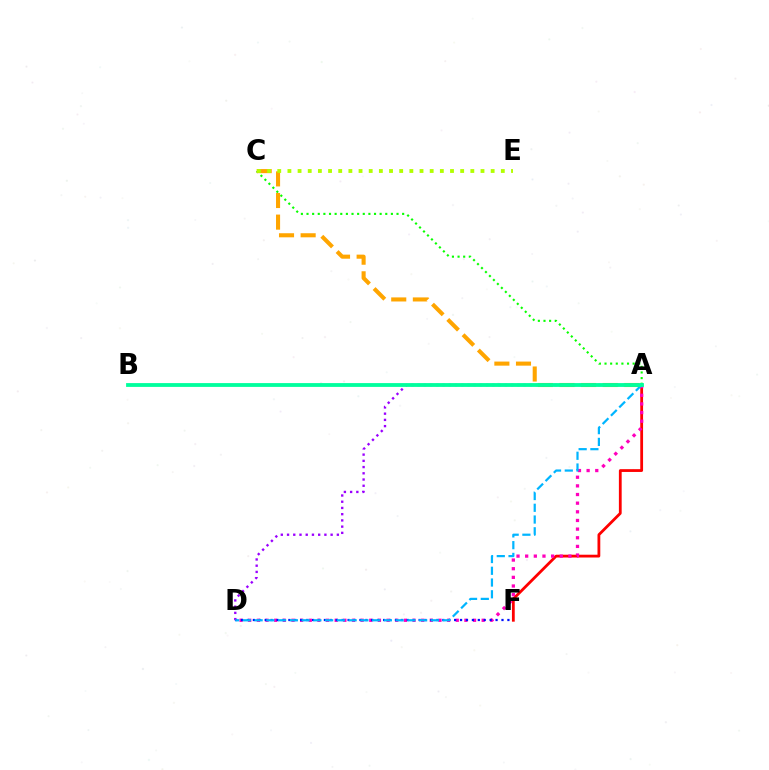{('A', 'F'): [{'color': '#ff0000', 'line_style': 'solid', 'thickness': 2.01}], ('A', 'D'): [{'color': '#ff00bd', 'line_style': 'dotted', 'thickness': 2.35}, {'color': '#9b00ff', 'line_style': 'dotted', 'thickness': 1.69}, {'color': '#00b5ff', 'line_style': 'dashed', 'thickness': 1.6}], ('A', 'C'): [{'color': '#08ff00', 'line_style': 'dotted', 'thickness': 1.53}, {'color': '#ffa500', 'line_style': 'dashed', 'thickness': 2.94}], ('D', 'F'): [{'color': '#0010ff', 'line_style': 'dotted', 'thickness': 1.61}], ('C', 'E'): [{'color': '#b3ff00', 'line_style': 'dotted', 'thickness': 2.76}], ('A', 'B'): [{'color': '#00ff9d', 'line_style': 'solid', 'thickness': 2.74}]}